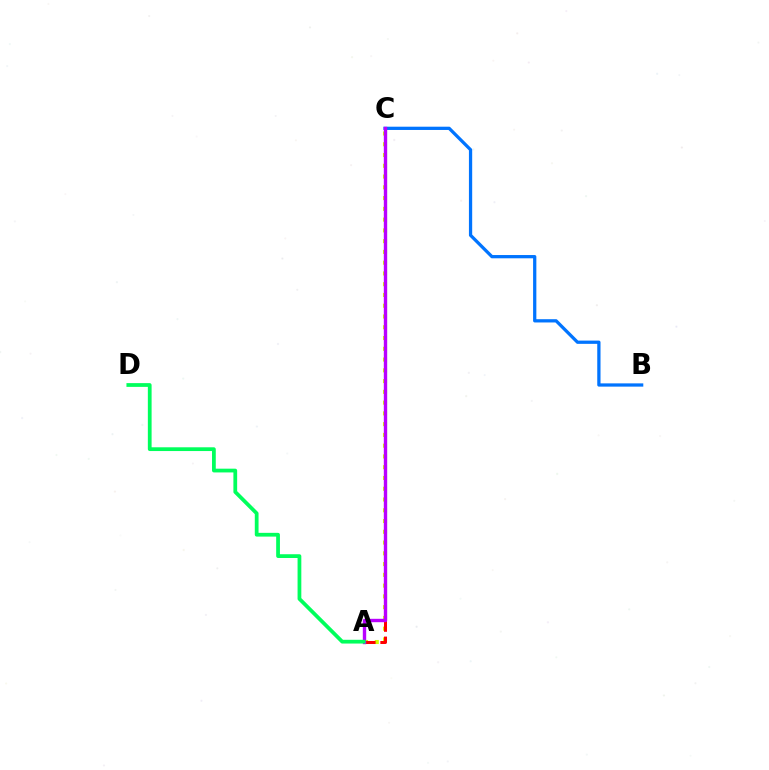{('B', 'C'): [{'color': '#0074ff', 'line_style': 'solid', 'thickness': 2.35}], ('A', 'C'): [{'color': '#d1ff00', 'line_style': 'dotted', 'thickness': 2.92}, {'color': '#ff0000', 'line_style': 'dashed', 'thickness': 2.15}, {'color': '#b900ff', 'line_style': 'solid', 'thickness': 2.44}], ('A', 'D'): [{'color': '#00ff5c', 'line_style': 'solid', 'thickness': 2.71}]}